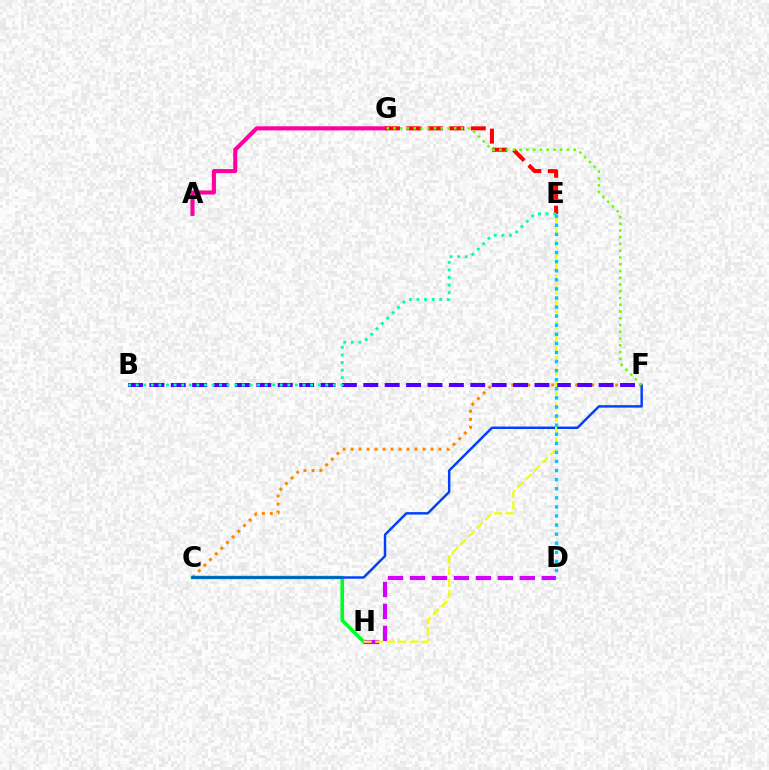{('C', 'F'): [{'color': '#ff8800', 'line_style': 'dotted', 'thickness': 2.17}, {'color': '#003fff', 'line_style': 'solid', 'thickness': 1.76}], ('C', 'H'): [{'color': '#00ff27', 'line_style': 'solid', 'thickness': 2.61}], ('A', 'G'): [{'color': '#ff00a0', 'line_style': 'solid', 'thickness': 2.94}], ('B', 'F'): [{'color': '#4f00ff', 'line_style': 'dashed', 'thickness': 2.91}], ('E', 'G'): [{'color': '#ff0000', 'line_style': 'dashed', 'thickness': 2.91}], ('D', 'H'): [{'color': '#d600ff', 'line_style': 'dashed', 'thickness': 2.98}], ('E', 'H'): [{'color': '#eeff00', 'line_style': 'dashed', 'thickness': 1.58}], ('B', 'E'): [{'color': '#00ffaf', 'line_style': 'dotted', 'thickness': 2.06}], ('F', 'G'): [{'color': '#66ff00', 'line_style': 'dotted', 'thickness': 1.83}], ('D', 'E'): [{'color': '#00c7ff', 'line_style': 'dotted', 'thickness': 2.47}]}